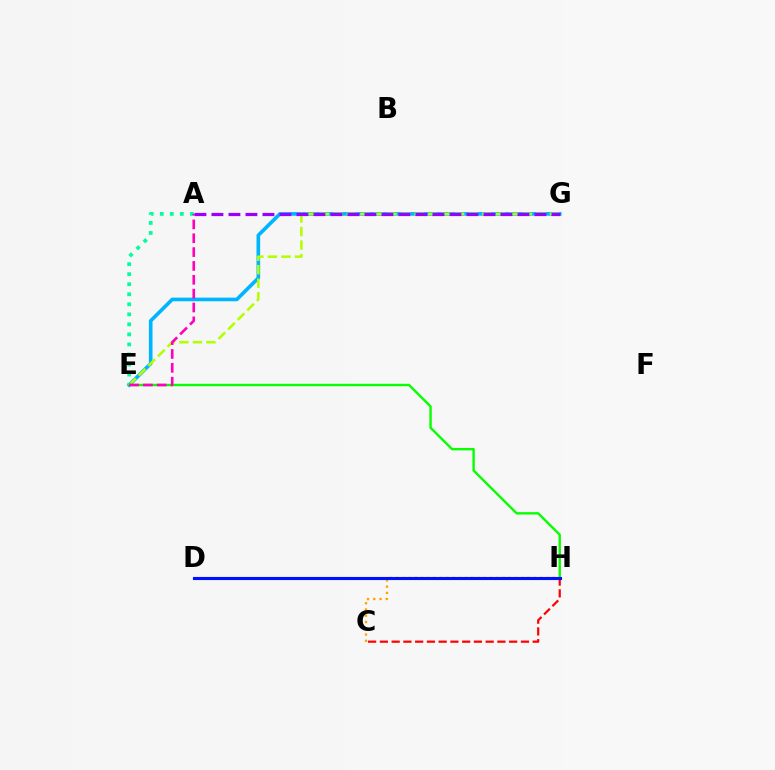{('E', 'G'): [{'color': '#00b5ff', 'line_style': 'solid', 'thickness': 2.62}, {'color': '#b3ff00', 'line_style': 'dashed', 'thickness': 1.84}], ('A', 'G'): [{'color': '#9b00ff', 'line_style': 'dashed', 'thickness': 2.31}], ('C', 'H'): [{'color': '#ff0000', 'line_style': 'dashed', 'thickness': 1.6}, {'color': '#ffa500', 'line_style': 'dotted', 'thickness': 1.7}], ('E', 'H'): [{'color': '#08ff00', 'line_style': 'solid', 'thickness': 1.72}], ('D', 'H'): [{'color': '#0010ff', 'line_style': 'solid', 'thickness': 2.24}], ('A', 'E'): [{'color': '#00ff9d', 'line_style': 'dotted', 'thickness': 2.73}, {'color': '#ff00bd', 'line_style': 'dashed', 'thickness': 1.88}]}